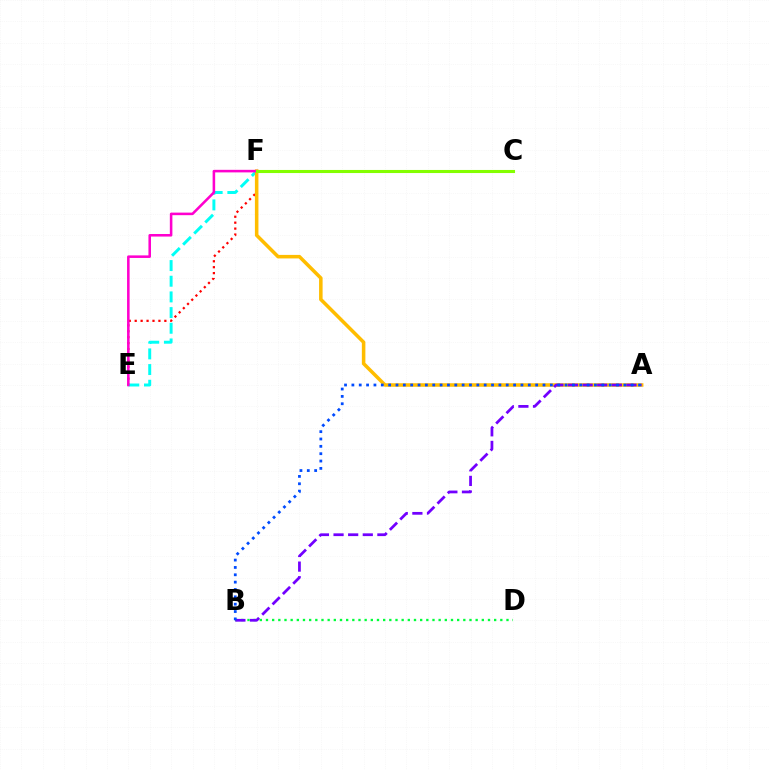{('E', 'F'): [{'color': '#ff0000', 'line_style': 'dotted', 'thickness': 1.61}, {'color': '#00fff6', 'line_style': 'dashed', 'thickness': 2.13}, {'color': '#ff00cf', 'line_style': 'solid', 'thickness': 1.84}], ('B', 'D'): [{'color': '#00ff39', 'line_style': 'dotted', 'thickness': 1.68}], ('A', 'F'): [{'color': '#ffbd00', 'line_style': 'solid', 'thickness': 2.55}], ('A', 'B'): [{'color': '#7200ff', 'line_style': 'dashed', 'thickness': 1.99}, {'color': '#004bff', 'line_style': 'dotted', 'thickness': 2.0}], ('C', 'F'): [{'color': '#84ff00', 'line_style': 'solid', 'thickness': 2.22}]}